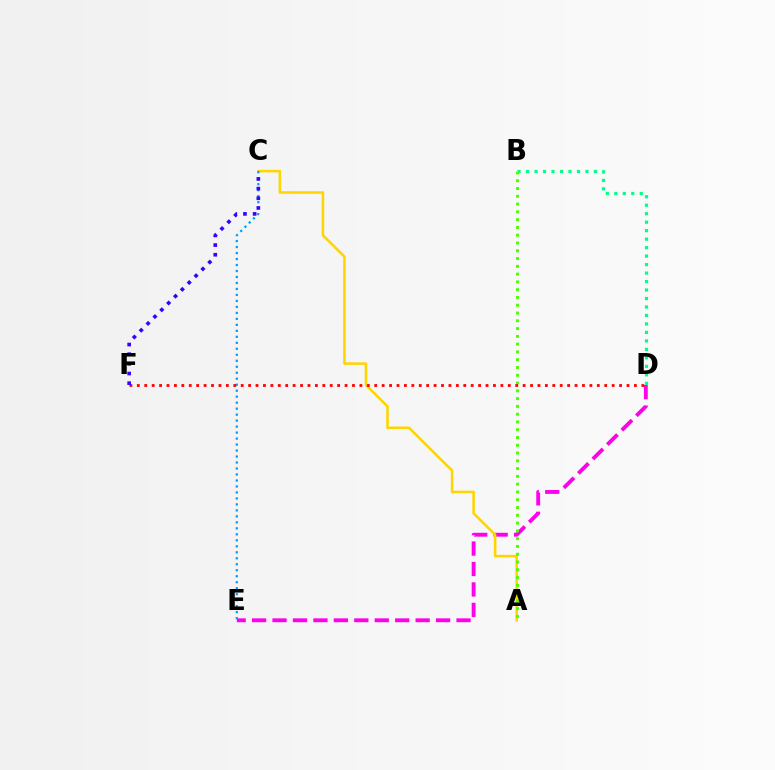{('D', 'E'): [{'color': '#ff00ed', 'line_style': 'dashed', 'thickness': 2.78}], ('A', 'C'): [{'color': '#ffd500', 'line_style': 'solid', 'thickness': 1.83}], ('C', 'E'): [{'color': '#009eff', 'line_style': 'dotted', 'thickness': 1.63}], ('B', 'D'): [{'color': '#00ff86', 'line_style': 'dotted', 'thickness': 2.3}], ('A', 'B'): [{'color': '#4fff00', 'line_style': 'dotted', 'thickness': 2.11}], ('D', 'F'): [{'color': '#ff0000', 'line_style': 'dotted', 'thickness': 2.02}], ('C', 'F'): [{'color': '#3700ff', 'line_style': 'dotted', 'thickness': 2.63}]}